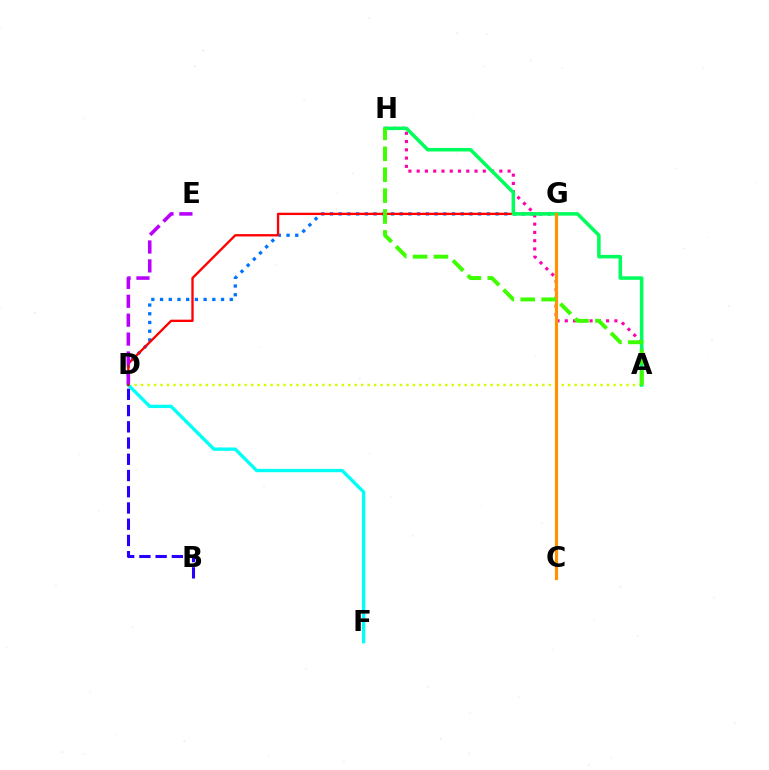{('A', 'D'): [{'color': '#d1ff00', 'line_style': 'dotted', 'thickness': 1.76}], ('D', 'F'): [{'color': '#00fff6', 'line_style': 'solid', 'thickness': 2.4}], ('D', 'G'): [{'color': '#0074ff', 'line_style': 'dotted', 'thickness': 2.37}, {'color': '#ff0000', 'line_style': 'solid', 'thickness': 1.68}], ('A', 'H'): [{'color': '#ff00ac', 'line_style': 'dotted', 'thickness': 2.25}, {'color': '#00ff5c', 'line_style': 'solid', 'thickness': 2.54}, {'color': '#3dff00', 'line_style': 'dashed', 'thickness': 2.84}], ('D', 'E'): [{'color': '#b900ff', 'line_style': 'dashed', 'thickness': 2.57}], ('C', 'G'): [{'color': '#ff9400', 'line_style': 'solid', 'thickness': 2.29}], ('B', 'D'): [{'color': '#2500ff', 'line_style': 'dashed', 'thickness': 2.21}]}